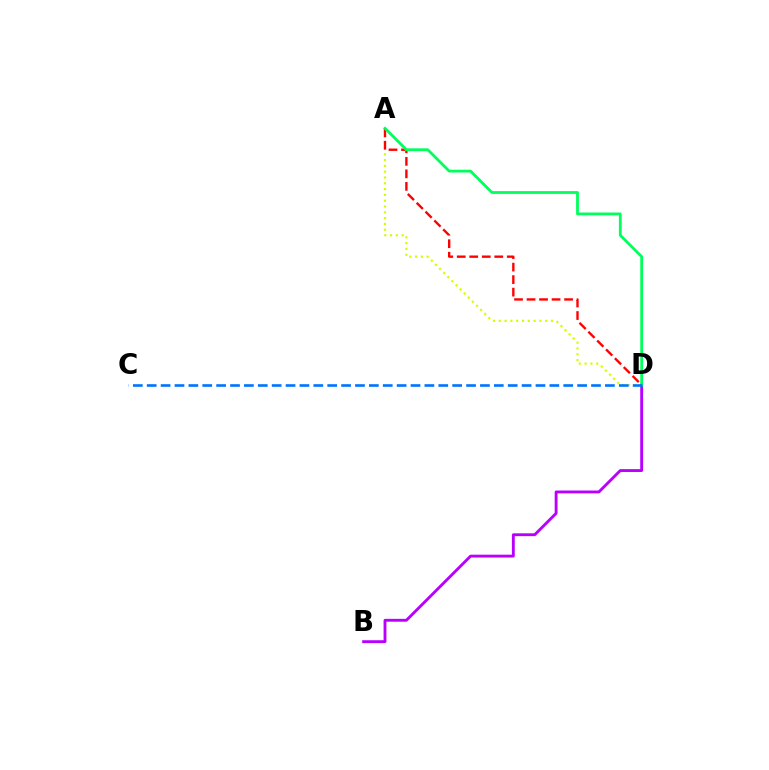{('A', 'D'): [{'color': '#d1ff00', 'line_style': 'dotted', 'thickness': 1.58}, {'color': '#ff0000', 'line_style': 'dashed', 'thickness': 1.7}, {'color': '#00ff5c', 'line_style': 'solid', 'thickness': 2.0}], ('B', 'D'): [{'color': '#b900ff', 'line_style': 'solid', 'thickness': 2.06}], ('C', 'D'): [{'color': '#0074ff', 'line_style': 'dashed', 'thickness': 1.89}]}